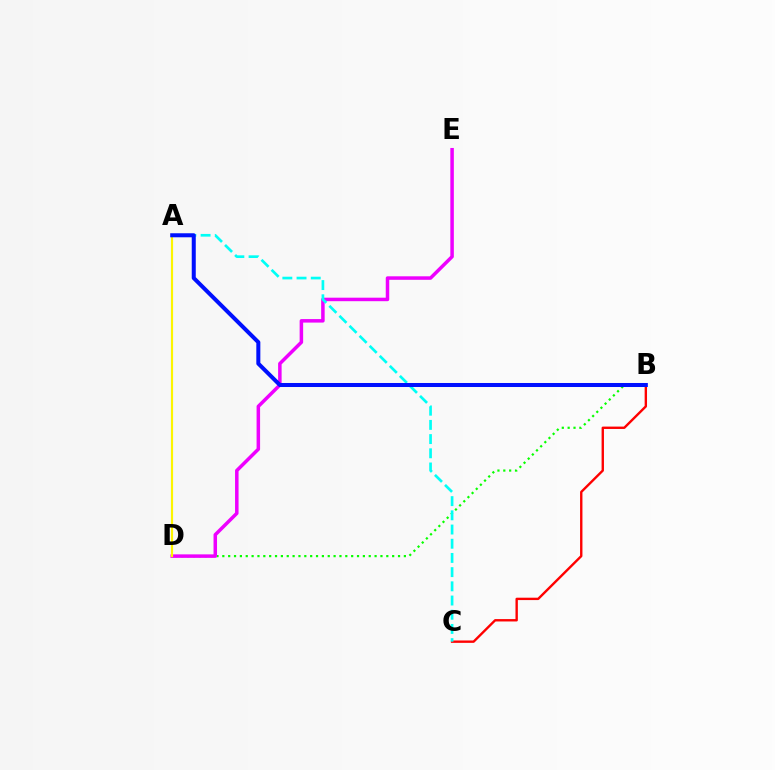{('B', 'D'): [{'color': '#08ff00', 'line_style': 'dotted', 'thickness': 1.59}], ('B', 'C'): [{'color': '#ff0000', 'line_style': 'solid', 'thickness': 1.71}], ('D', 'E'): [{'color': '#ee00ff', 'line_style': 'solid', 'thickness': 2.52}], ('A', 'C'): [{'color': '#00fff6', 'line_style': 'dashed', 'thickness': 1.93}], ('A', 'D'): [{'color': '#fcf500', 'line_style': 'solid', 'thickness': 1.56}], ('A', 'B'): [{'color': '#0010ff', 'line_style': 'solid', 'thickness': 2.89}]}